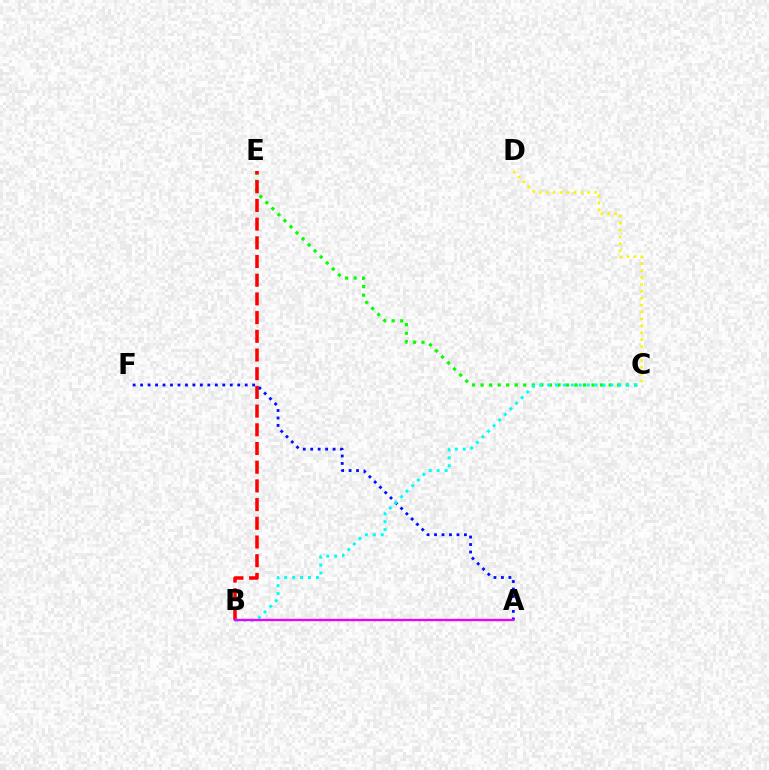{('C', 'E'): [{'color': '#08ff00', 'line_style': 'dotted', 'thickness': 2.32}], ('B', 'E'): [{'color': '#ff0000', 'line_style': 'dashed', 'thickness': 2.54}], ('A', 'F'): [{'color': '#0010ff', 'line_style': 'dotted', 'thickness': 2.03}], ('B', 'C'): [{'color': '#00fff6', 'line_style': 'dotted', 'thickness': 2.15}], ('C', 'D'): [{'color': '#fcf500', 'line_style': 'dotted', 'thickness': 1.88}], ('A', 'B'): [{'color': '#ee00ff', 'line_style': 'solid', 'thickness': 1.68}]}